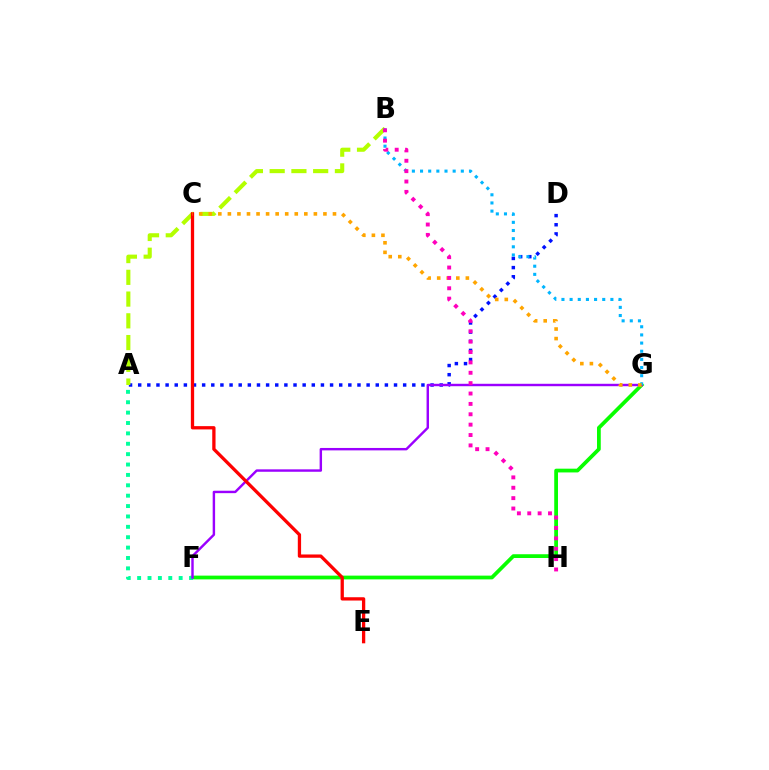{('A', 'D'): [{'color': '#0010ff', 'line_style': 'dotted', 'thickness': 2.48}], ('A', 'B'): [{'color': '#b3ff00', 'line_style': 'dashed', 'thickness': 2.95}], ('F', 'G'): [{'color': '#08ff00', 'line_style': 'solid', 'thickness': 2.7}, {'color': '#9b00ff', 'line_style': 'solid', 'thickness': 1.74}], ('A', 'F'): [{'color': '#00ff9d', 'line_style': 'dotted', 'thickness': 2.82}], ('C', 'E'): [{'color': '#ff0000', 'line_style': 'solid', 'thickness': 2.37}], ('B', 'G'): [{'color': '#00b5ff', 'line_style': 'dotted', 'thickness': 2.22}], ('C', 'G'): [{'color': '#ffa500', 'line_style': 'dotted', 'thickness': 2.6}], ('B', 'H'): [{'color': '#ff00bd', 'line_style': 'dotted', 'thickness': 2.82}]}